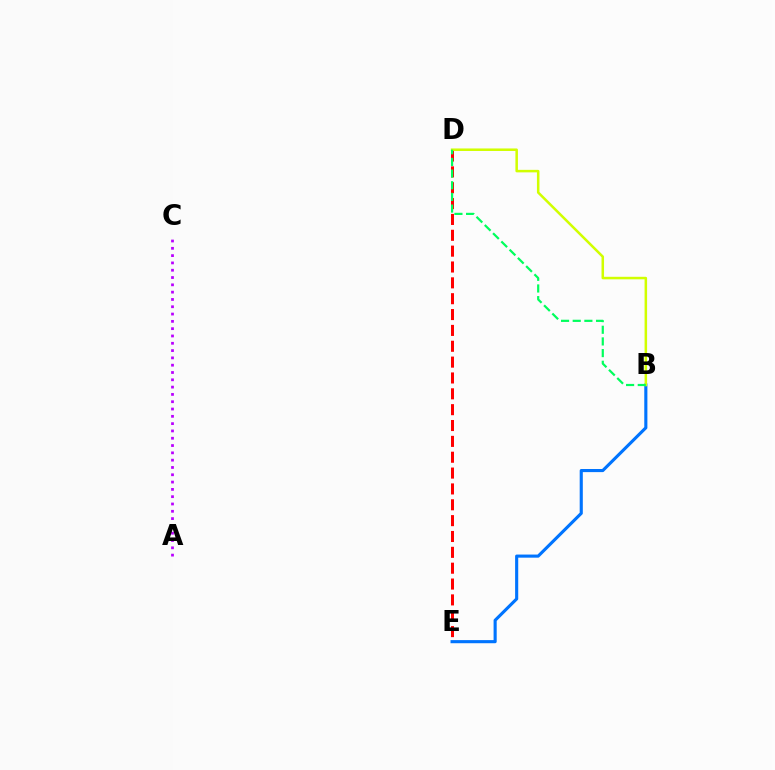{('A', 'C'): [{'color': '#b900ff', 'line_style': 'dotted', 'thickness': 1.98}], ('D', 'E'): [{'color': '#ff0000', 'line_style': 'dashed', 'thickness': 2.15}], ('B', 'E'): [{'color': '#0074ff', 'line_style': 'solid', 'thickness': 2.24}], ('B', 'D'): [{'color': '#d1ff00', 'line_style': 'solid', 'thickness': 1.81}, {'color': '#00ff5c', 'line_style': 'dashed', 'thickness': 1.58}]}